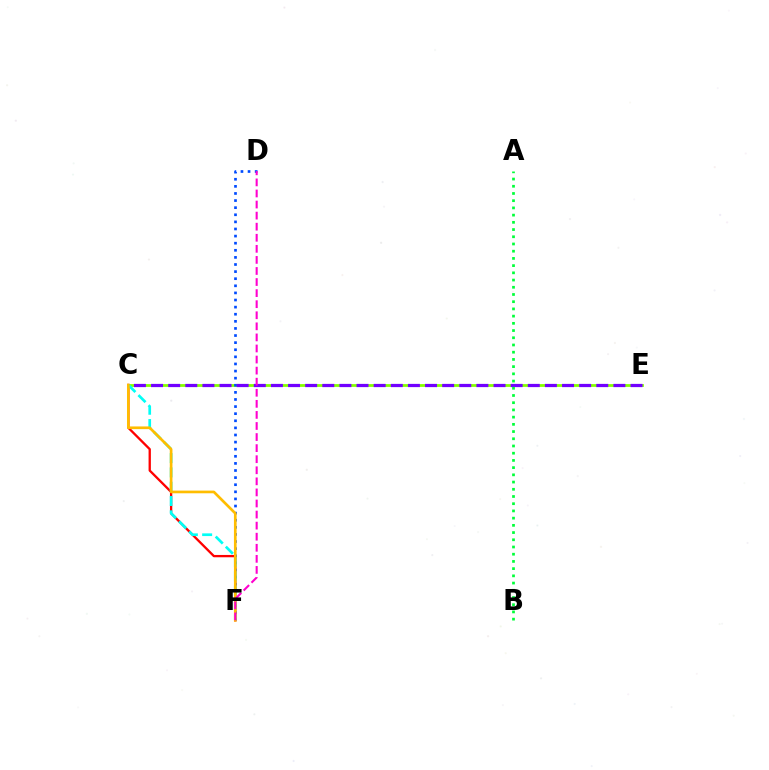{('C', 'E'): [{'color': '#84ff00', 'line_style': 'solid', 'thickness': 2.0}, {'color': '#7200ff', 'line_style': 'dashed', 'thickness': 2.33}], ('C', 'F'): [{'color': '#ff0000', 'line_style': 'solid', 'thickness': 1.66}, {'color': '#00fff6', 'line_style': 'dashed', 'thickness': 1.94}, {'color': '#ffbd00', 'line_style': 'solid', 'thickness': 1.93}], ('D', 'F'): [{'color': '#004bff', 'line_style': 'dotted', 'thickness': 1.93}, {'color': '#ff00cf', 'line_style': 'dashed', 'thickness': 1.5}], ('A', 'B'): [{'color': '#00ff39', 'line_style': 'dotted', 'thickness': 1.96}]}